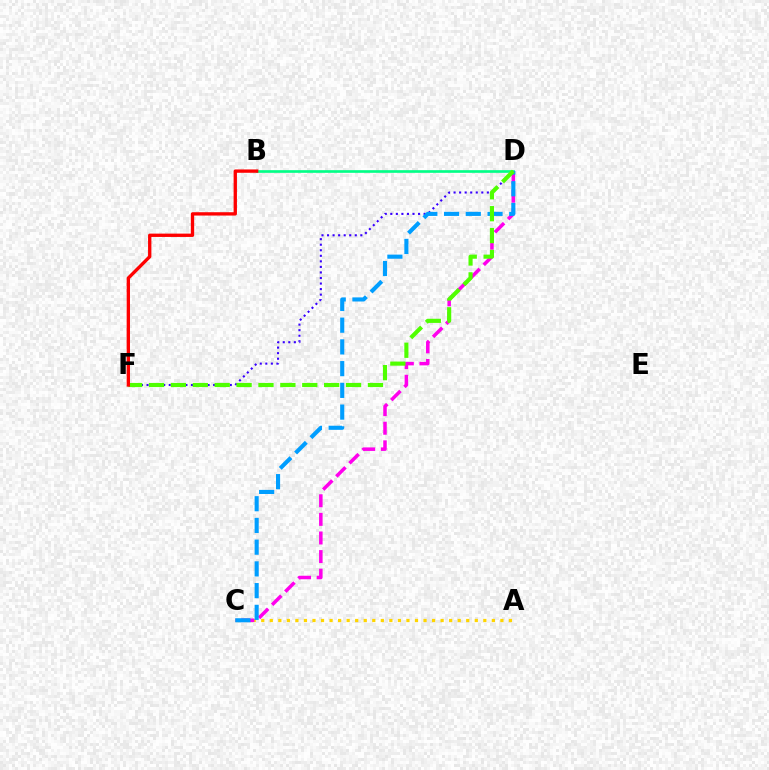{('A', 'C'): [{'color': '#ffd500', 'line_style': 'dotted', 'thickness': 2.32}], ('C', 'D'): [{'color': '#ff00ed', 'line_style': 'dashed', 'thickness': 2.53}, {'color': '#009eff', 'line_style': 'dashed', 'thickness': 2.95}], ('D', 'F'): [{'color': '#3700ff', 'line_style': 'dotted', 'thickness': 1.51}, {'color': '#4fff00', 'line_style': 'dashed', 'thickness': 2.97}], ('B', 'D'): [{'color': '#00ff86', 'line_style': 'solid', 'thickness': 1.91}], ('B', 'F'): [{'color': '#ff0000', 'line_style': 'solid', 'thickness': 2.4}]}